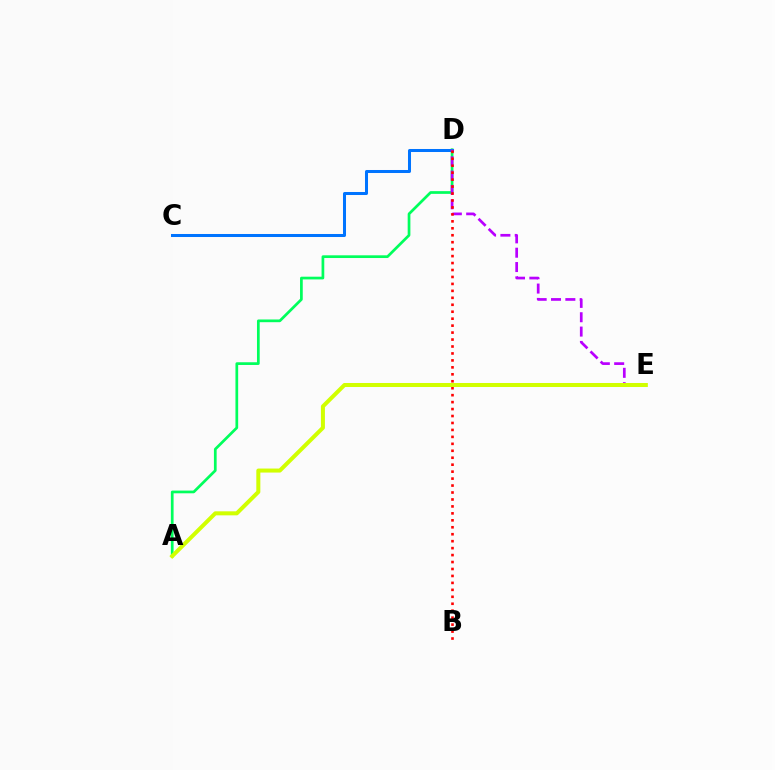{('A', 'D'): [{'color': '#00ff5c', 'line_style': 'solid', 'thickness': 1.96}], ('C', 'D'): [{'color': '#0074ff', 'line_style': 'solid', 'thickness': 2.17}], ('D', 'E'): [{'color': '#b900ff', 'line_style': 'dashed', 'thickness': 1.95}], ('B', 'D'): [{'color': '#ff0000', 'line_style': 'dotted', 'thickness': 1.89}], ('A', 'E'): [{'color': '#d1ff00', 'line_style': 'solid', 'thickness': 2.89}]}